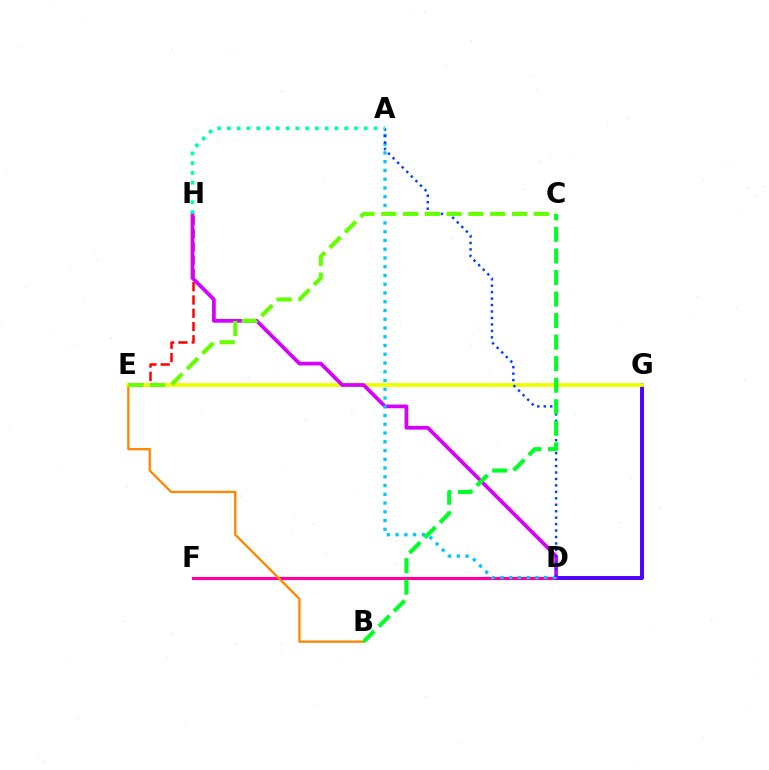{('D', 'F'): [{'color': '#ff00a0', 'line_style': 'solid', 'thickness': 2.27}], ('B', 'E'): [{'color': '#ff8800', 'line_style': 'solid', 'thickness': 1.68}], ('E', 'H'): [{'color': '#ff0000', 'line_style': 'dashed', 'thickness': 1.8}], ('D', 'G'): [{'color': '#4f00ff', 'line_style': 'solid', 'thickness': 2.85}], ('E', 'G'): [{'color': '#eeff00', 'line_style': 'solid', 'thickness': 2.72}], ('D', 'H'): [{'color': '#d600ff', 'line_style': 'solid', 'thickness': 2.68}], ('A', 'D'): [{'color': '#00c7ff', 'line_style': 'dotted', 'thickness': 2.38}, {'color': '#003fff', 'line_style': 'dotted', 'thickness': 1.75}], ('C', 'E'): [{'color': '#66ff00', 'line_style': 'dashed', 'thickness': 2.96}], ('A', 'H'): [{'color': '#00ffaf', 'line_style': 'dotted', 'thickness': 2.66}], ('B', 'C'): [{'color': '#00ff27', 'line_style': 'dashed', 'thickness': 2.93}]}